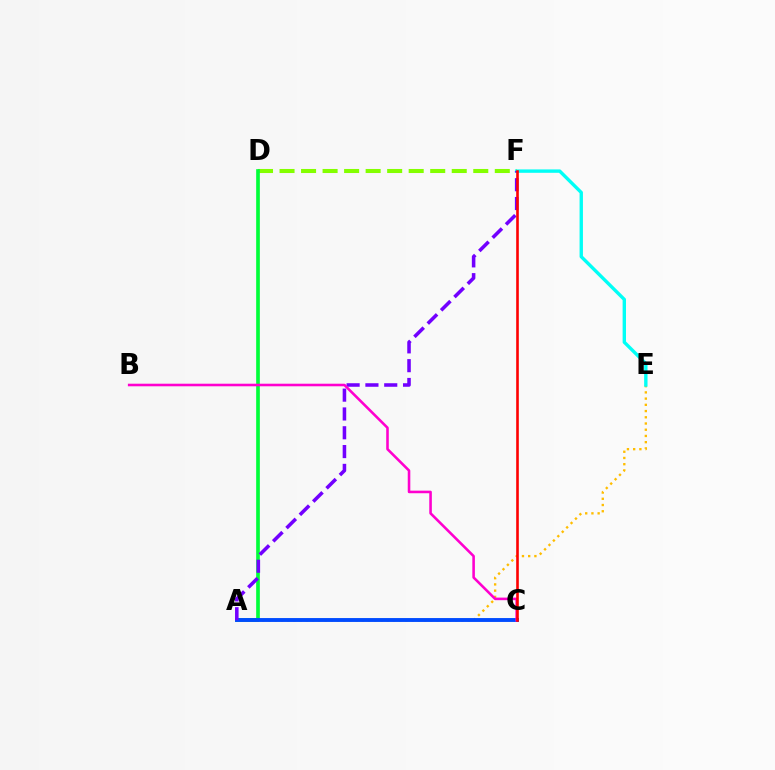{('D', 'F'): [{'color': '#84ff00', 'line_style': 'dashed', 'thickness': 2.92}], ('A', 'D'): [{'color': '#00ff39', 'line_style': 'solid', 'thickness': 2.64}], ('A', 'E'): [{'color': '#ffbd00', 'line_style': 'dotted', 'thickness': 1.69}], ('E', 'F'): [{'color': '#00fff6', 'line_style': 'solid', 'thickness': 2.43}], ('A', 'C'): [{'color': '#004bff', 'line_style': 'solid', 'thickness': 2.8}], ('A', 'F'): [{'color': '#7200ff', 'line_style': 'dashed', 'thickness': 2.56}], ('B', 'C'): [{'color': '#ff00cf', 'line_style': 'solid', 'thickness': 1.86}], ('C', 'F'): [{'color': '#ff0000', 'line_style': 'solid', 'thickness': 1.88}]}